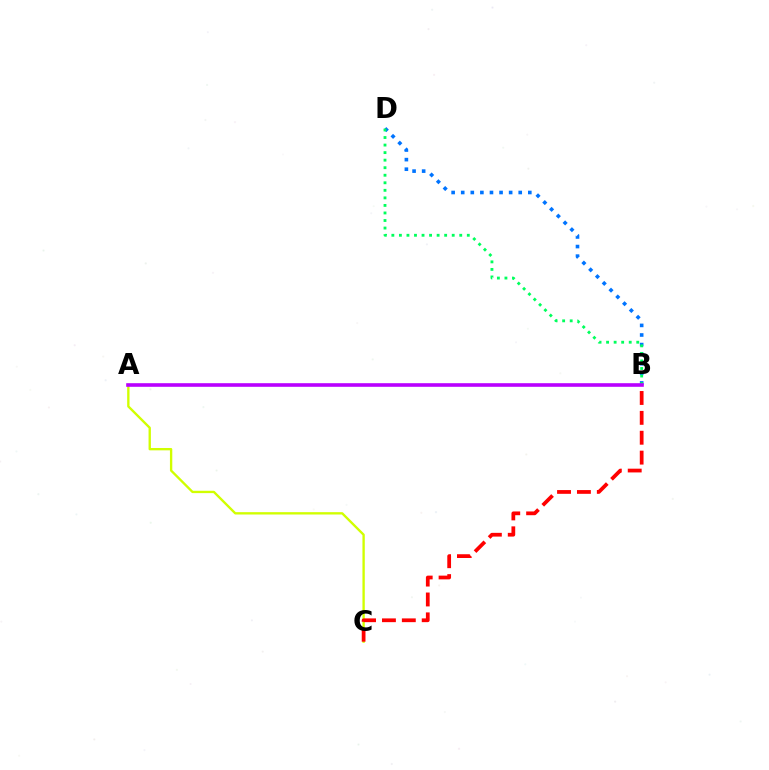{('B', 'D'): [{'color': '#0074ff', 'line_style': 'dotted', 'thickness': 2.6}, {'color': '#00ff5c', 'line_style': 'dotted', 'thickness': 2.05}], ('A', 'C'): [{'color': '#d1ff00', 'line_style': 'solid', 'thickness': 1.69}], ('A', 'B'): [{'color': '#b900ff', 'line_style': 'solid', 'thickness': 2.6}], ('B', 'C'): [{'color': '#ff0000', 'line_style': 'dashed', 'thickness': 2.7}]}